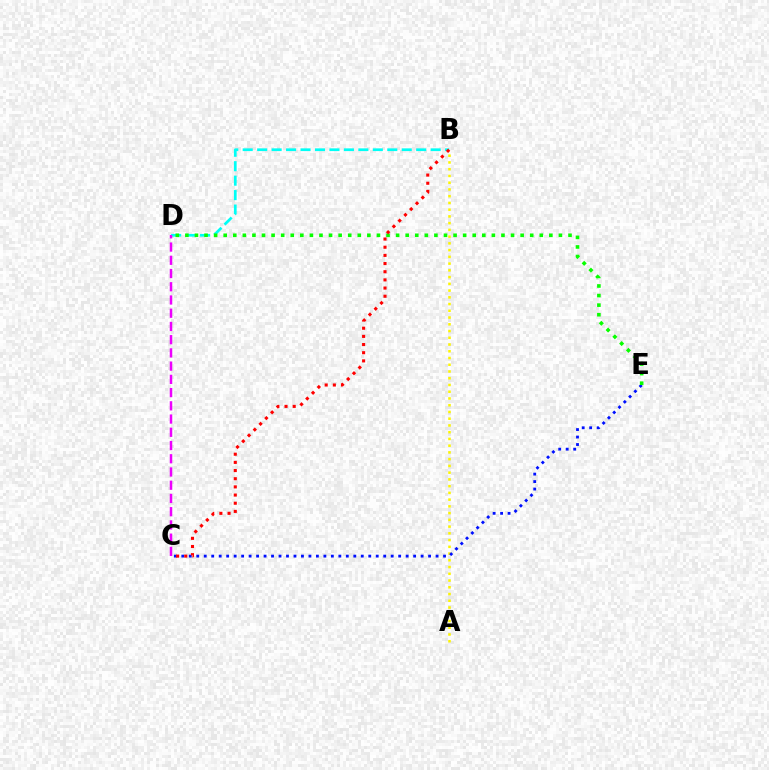{('A', 'B'): [{'color': '#fcf500', 'line_style': 'dotted', 'thickness': 1.83}], ('B', 'D'): [{'color': '#00fff6', 'line_style': 'dashed', 'thickness': 1.96}], ('C', 'D'): [{'color': '#ee00ff', 'line_style': 'dashed', 'thickness': 1.8}], ('C', 'E'): [{'color': '#0010ff', 'line_style': 'dotted', 'thickness': 2.03}], ('D', 'E'): [{'color': '#08ff00', 'line_style': 'dotted', 'thickness': 2.6}], ('B', 'C'): [{'color': '#ff0000', 'line_style': 'dotted', 'thickness': 2.22}]}